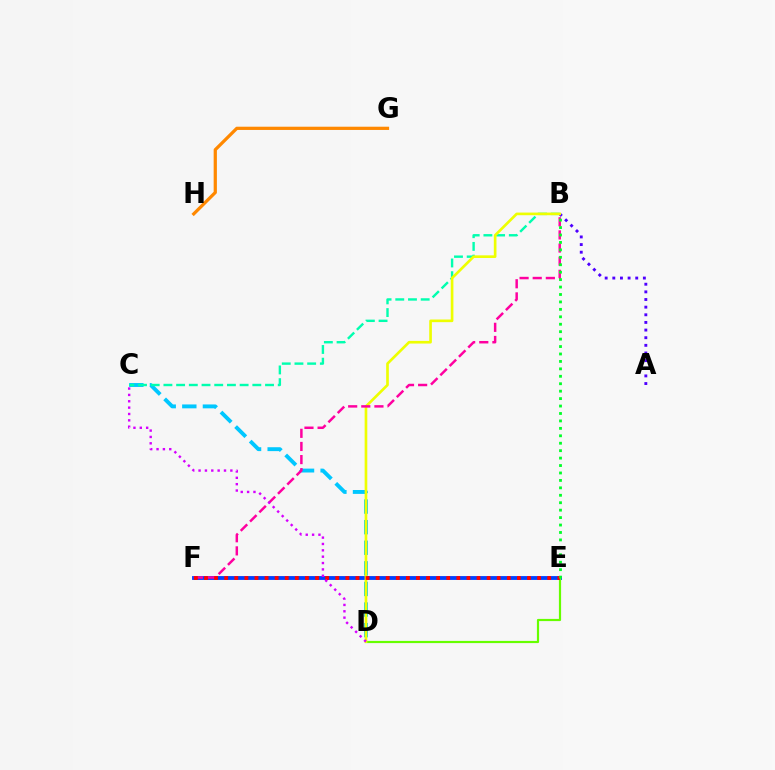{('A', 'B'): [{'color': '#4f00ff', 'line_style': 'dotted', 'thickness': 2.08}], ('C', 'D'): [{'color': '#00c7ff', 'line_style': 'dashed', 'thickness': 2.8}, {'color': '#d600ff', 'line_style': 'dotted', 'thickness': 1.73}], ('B', 'C'): [{'color': '#00ffaf', 'line_style': 'dashed', 'thickness': 1.73}], ('G', 'H'): [{'color': '#ff8800', 'line_style': 'solid', 'thickness': 2.33}], ('E', 'F'): [{'color': '#003fff', 'line_style': 'solid', 'thickness': 2.77}, {'color': '#ff0000', 'line_style': 'dotted', 'thickness': 2.74}], ('D', 'E'): [{'color': '#66ff00', 'line_style': 'solid', 'thickness': 1.58}], ('B', 'D'): [{'color': '#eeff00', 'line_style': 'solid', 'thickness': 1.91}], ('B', 'F'): [{'color': '#ff00a0', 'line_style': 'dashed', 'thickness': 1.78}], ('B', 'E'): [{'color': '#00ff27', 'line_style': 'dotted', 'thickness': 2.02}]}